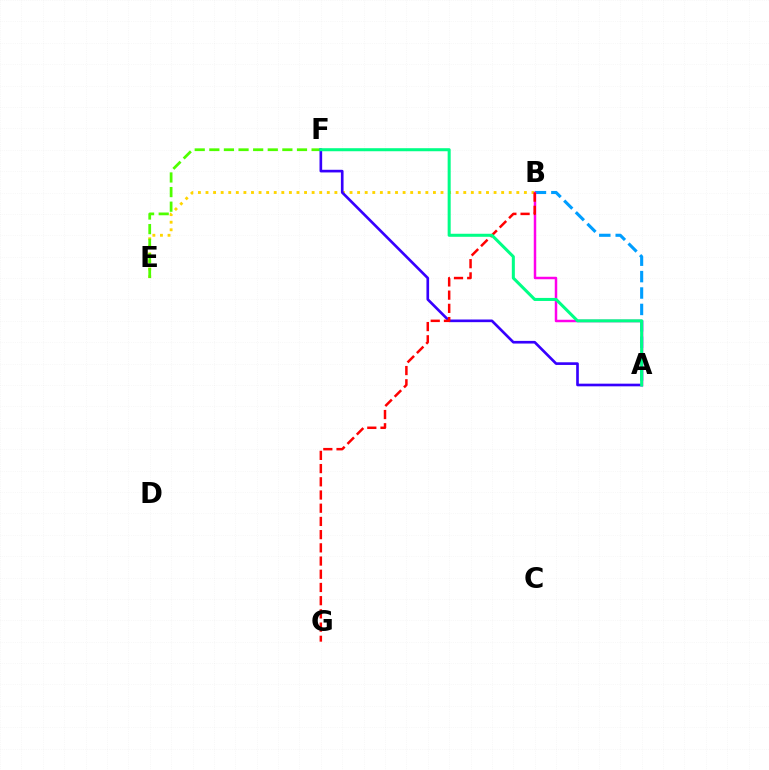{('A', 'B'): [{'color': '#009eff', 'line_style': 'dashed', 'thickness': 2.23}, {'color': '#ff00ed', 'line_style': 'solid', 'thickness': 1.79}], ('B', 'E'): [{'color': '#ffd500', 'line_style': 'dotted', 'thickness': 2.06}], ('E', 'F'): [{'color': '#4fff00', 'line_style': 'dashed', 'thickness': 1.98}], ('A', 'F'): [{'color': '#3700ff', 'line_style': 'solid', 'thickness': 1.91}, {'color': '#00ff86', 'line_style': 'solid', 'thickness': 2.19}], ('B', 'G'): [{'color': '#ff0000', 'line_style': 'dashed', 'thickness': 1.79}]}